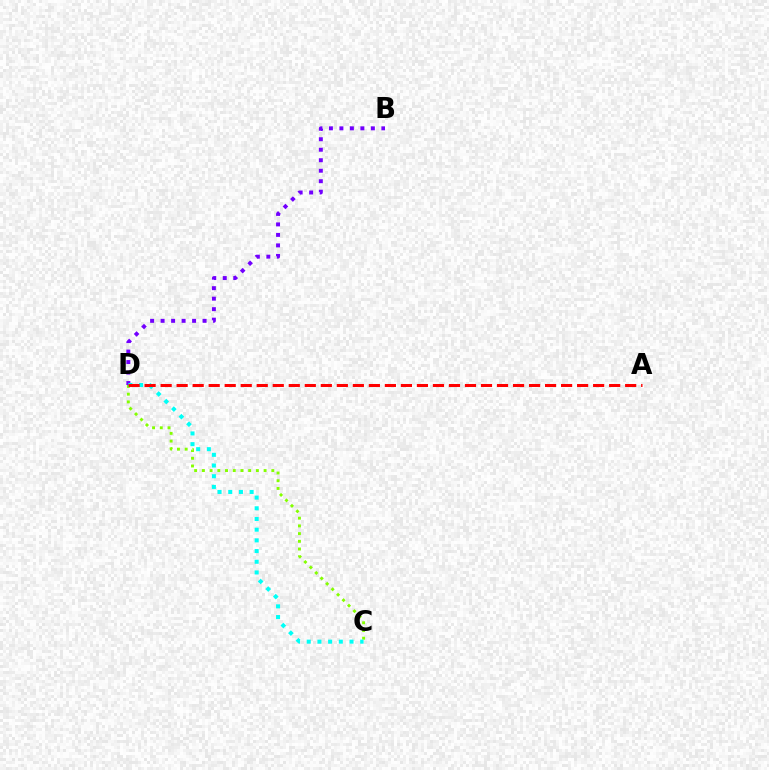{('B', 'D'): [{'color': '#7200ff', 'line_style': 'dotted', 'thickness': 2.85}], ('C', 'D'): [{'color': '#84ff00', 'line_style': 'dotted', 'thickness': 2.1}, {'color': '#00fff6', 'line_style': 'dotted', 'thickness': 2.91}], ('A', 'D'): [{'color': '#ff0000', 'line_style': 'dashed', 'thickness': 2.18}]}